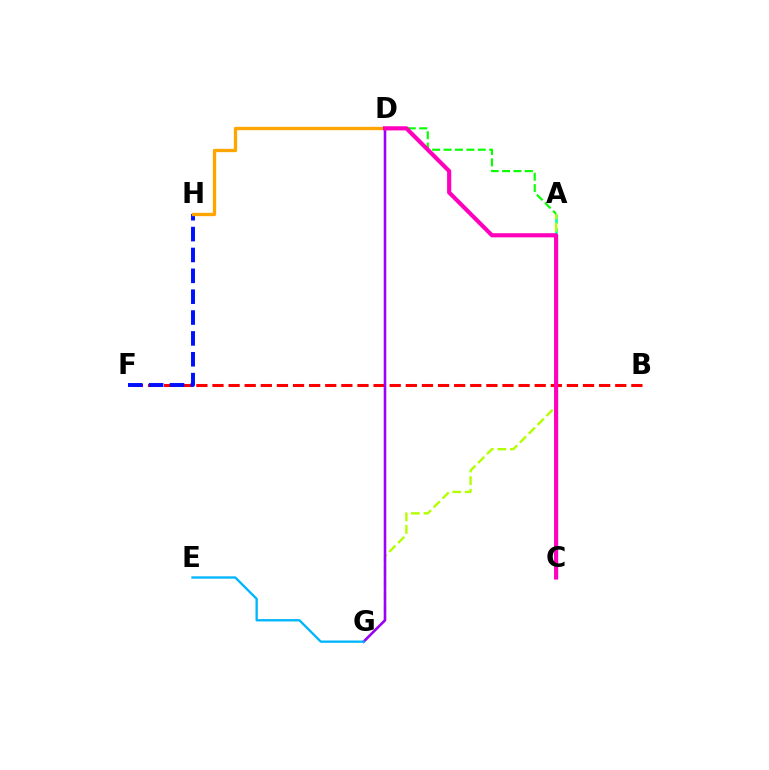{('A', 'C'): [{'color': '#00ff9d', 'line_style': 'dashed', 'thickness': 1.83}], ('A', 'G'): [{'color': '#b3ff00', 'line_style': 'dashed', 'thickness': 1.71}], ('B', 'F'): [{'color': '#ff0000', 'line_style': 'dashed', 'thickness': 2.19}], ('F', 'H'): [{'color': '#0010ff', 'line_style': 'dashed', 'thickness': 2.83}], ('D', 'G'): [{'color': '#9b00ff', 'line_style': 'solid', 'thickness': 1.86}], ('A', 'D'): [{'color': '#08ff00', 'line_style': 'dashed', 'thickness': 1.55}], ('D', 'H'): [{'color': '#ffa500', 'line_style': 'solid', 'thickness': 2.38}], ('E', 'G'): [{'color': '#00b5ff', 'line_style': 'solid', 'thickness': 1.68}], ('C', 'D'): [{'color': '#ff00bd', 'line_style': 'solid', 'thickness': 2.98}]}